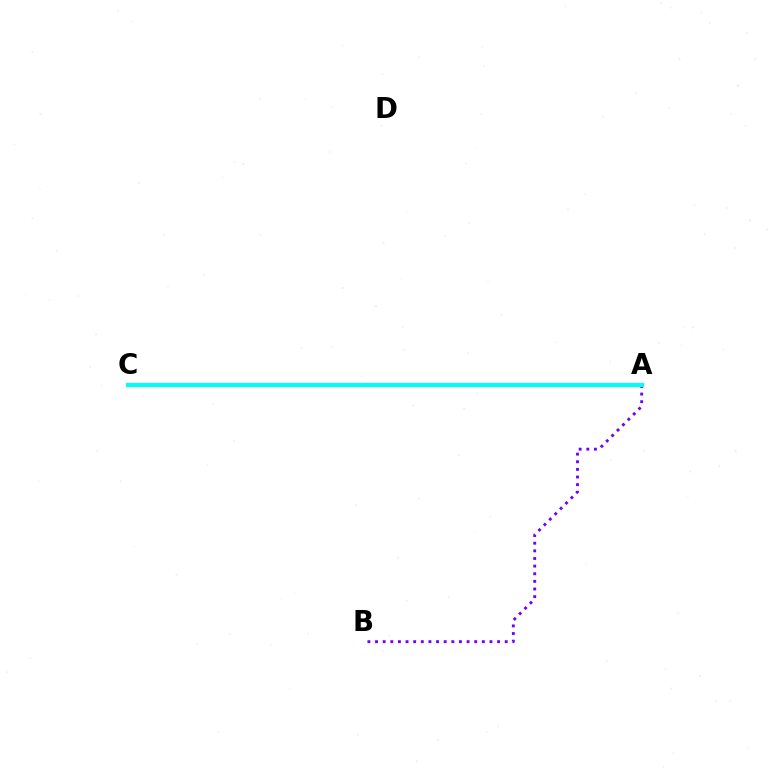{('A', 'C'): [{'color': '#ff0000', 'line_style': 'solid', 'thickness': 2.99}, {'color': '#84ff00', 'line_style': 'dotted', 'thickness': 1.79}, {'color': '#00fff6', 'line_style': 'solid', 'thickness': 2.95}], ('A', 'B'): [{'color': '#7200ff', 'line_style': 'dotted', 'thickness': 2.07}]}